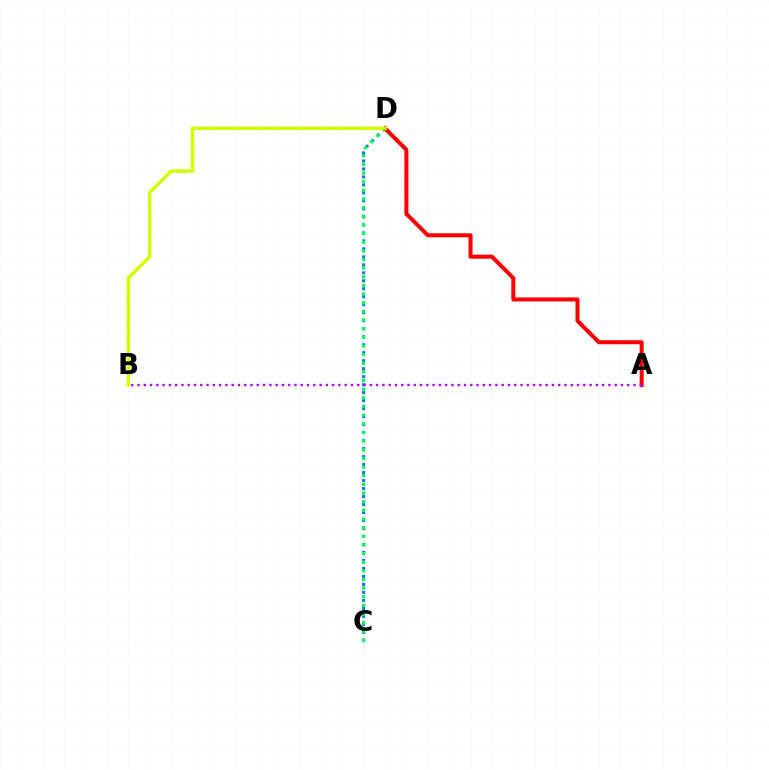{('C', 'D'): [{'color': '#0074ff', 'line_style': 'dotted', 'thickness': 2.17}, {'color': '#00ff5c', 'line_style': 'dotted', 'thickness': 2.35}], ('A', 'D'): [{'color': '#ff0000', 'line_style': 'solid', 'thickness': 2.89}], ('B', 'D'): [{'color': '#d1ff00', 'line_style': 'solid', 'thickness': 2.5}], ('A', 'B'): [{'color': '#b900ff', 'line_style': 'dotted', 'thickness': 1.71}]}